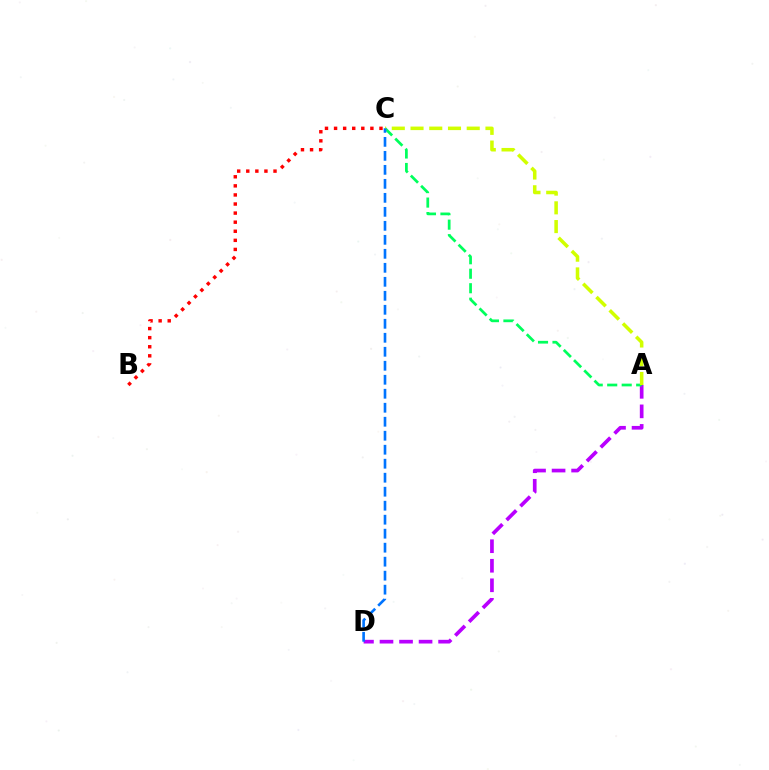{('A', 'D'): [{'color': '#b900ff', 'line_style': 'dashed', 'thickness': 2.65}], ('A', 'C'): [{'color': '#00ff5c', 'line_style': 'dashed', 'thickness': 1.97}, {'color': '#d1ff00', 'line_style': 'dashed', 'thickness': 2.54}], ('C', 'D'): [{'color': '#0074ff', 'line_style': 'dashed', 'thickness': 1.9}], ('B', 'C'): [{'color': '#ff0000', 'line_style': 'dotted', 'thickness': 2.47}]}